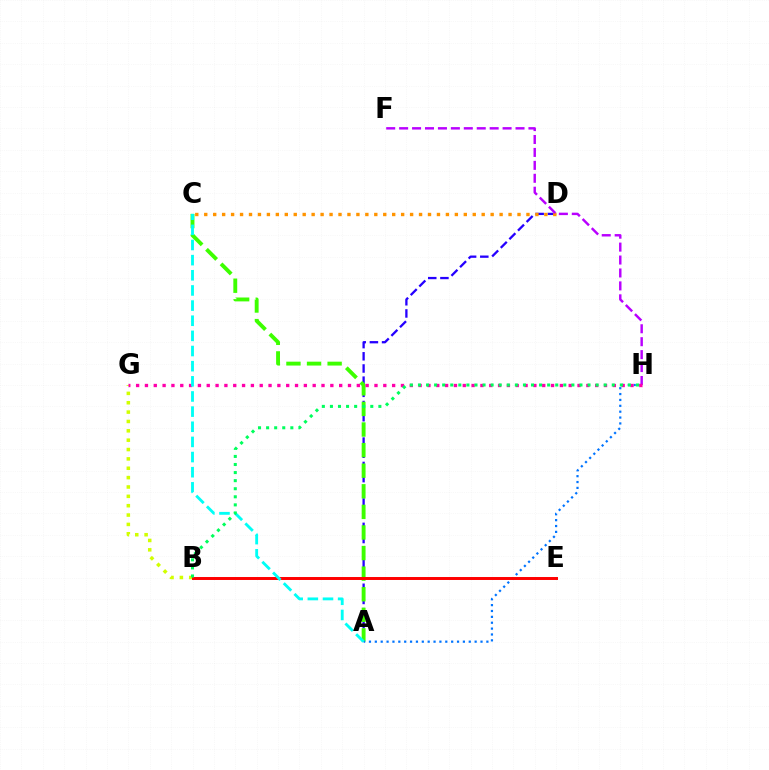{('A', 'D'): [{'color': '#2500ff', 'line_style': 'dashed', 'thickness': 1.65}], ('B', 'G'): [{'color': '#d1ff00', 'line_style': 'dotted', 'thickness': 2.54}], ('C', 'D'): [{'color': '#ff9400', 'line_style': 'dotted', 'thickness': 2.43}], ('A', 'C'): [{'color': '#3dff00', 'line_style': 'dashed', 'thickness': 2.8}, {'color': '#00fff6', 'line_style': 'dashed', 'thickness': 2.06}], ('A', 'H'): [{'color': '#0074ff', 'line_style': 'dotted', 'thickness': 1.6}], ('F', 'H'): [{'color': '#b900ff', 'line_style': 'dashed', 'thickness': 1.76}], ('B', 'E'): [{'color': '#ff0000', 'line_style': 'solid', 'thickness': 2.13}], ('G', 'H'): [{'color': '#ff00ac', 'line_style': 'dotted', 'thickness': 2.4}], ('B', 'H'): [{'color': '#00ff5c', 'line_style': 'dotted', 'thickness': 2.19}]}